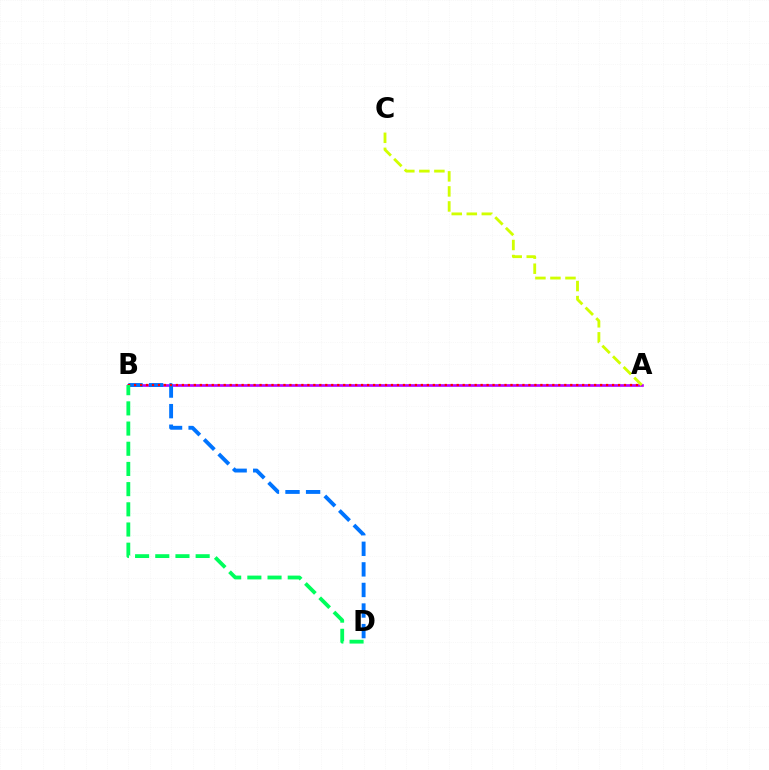{('A', 'B'): [{'color': '#b900ff', 'line_style': 'solid', 'thickness': 1.92}, {'color': '#ff0000', 'line_style': 'dotted', 'thickness': 1.62}], ('B', 'D'): [{'color': '#0074ff', 'line_style': 'dashed', 'thickness': 2.8}, {'color': '#00ff5c', 'line_style': 'dashed', 'thickness': 2.74}], ('A', 'C'): [{'color': '#d1ff00', 'line_style': 'dashed', 'thickness': 2.04}]}